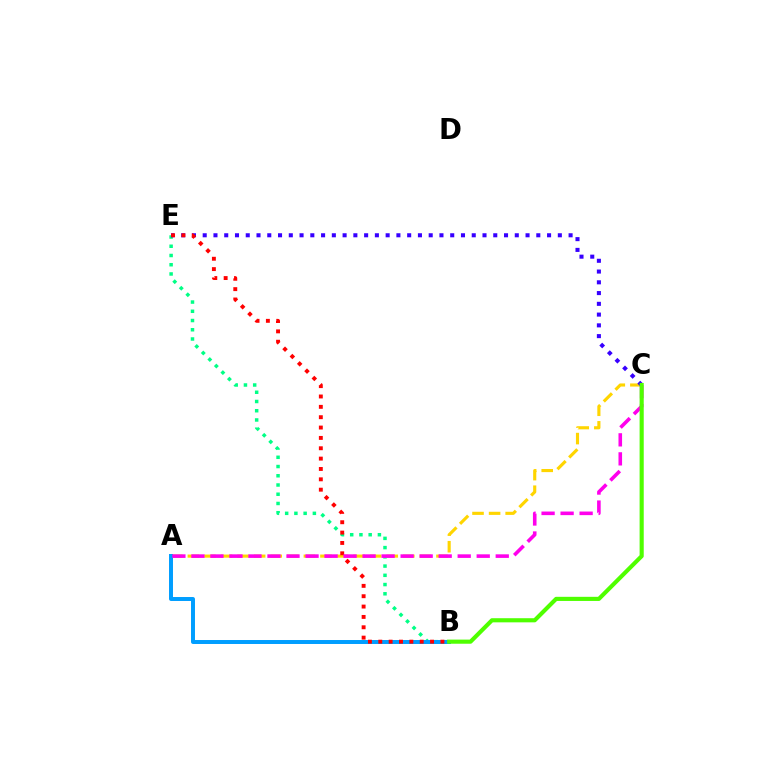{('A', 'C'): [{'color': '#ffd500', 'line_style': 'dashed', 'thickness': 2.25}, {'color': '#ff00ed', 'line_style': 'dashed', 'thickness': 2.58}], ('B', 'E'): [{'color': '#00ff86', 'line_style': 'dotted', 'thickness': 2.51}, {'color': '#ff0000', 'line_style': 'dotted', 'thickness': 2.81}], ('C', 'E'): [{'color': '#3700ff', 'line_style': 'dotted', 'thickness': 2.92}], ('A', 'B'): [{'color': '#009eff', 'line_style': 'solid', 'thickness': 2.86}], ('B', 'C'): [{'color': '#4fff00', 'line_style': 'solid', 'thickness': 2.97}]}